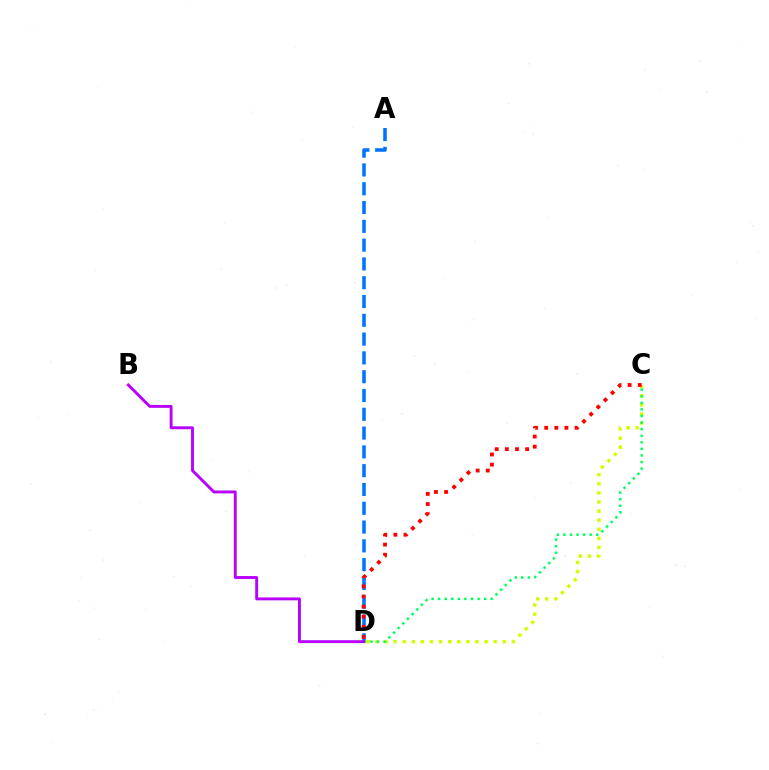{('C', 'D'): [{'color': '#d1ff00', 'line_style': 'dotted', 'thickness': 2.47}, {'color': '#ff0000', 'line_style': 'dotted', 'thickness': 2.75}, {'color': '#00ff5c', 'line_style': 'dotted', 'thickness': 1.79}], ('A', 'D'): [{'color': '#0074ff', 'line_style': 'dashed', 'thickness': 2.55}], ('B', 'D'): [{'color': '#b900ff', 'line_style': 'solid', 'thickness': 2.09}]}